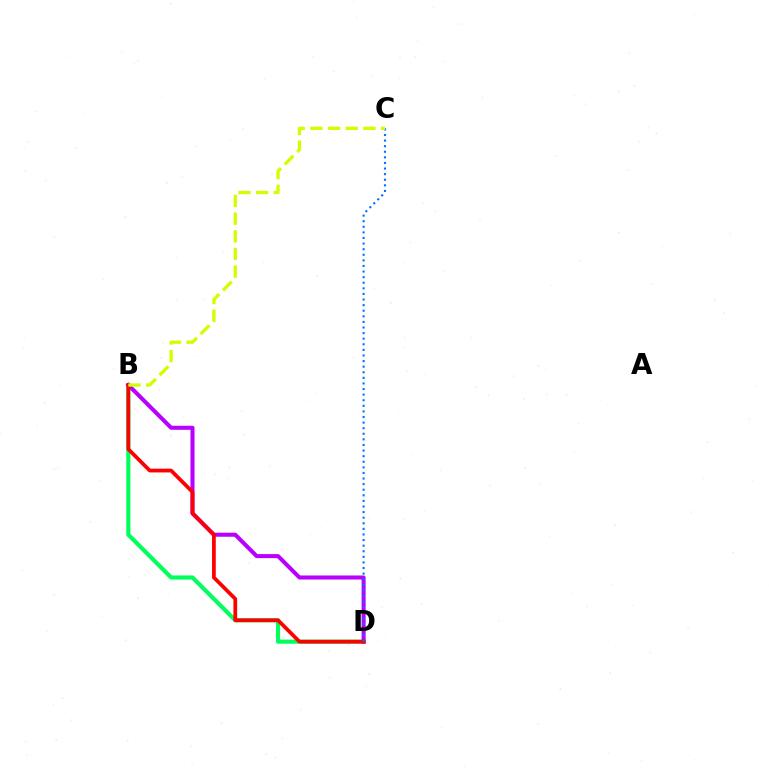{('B', 'D'): [{'color': '#00ff5c', 'line_style': 'solid', 'thickness': 2.97}, {'color': '#b900ff', 'line_style': 'solid', 'thickness': 2.91}, {'color': '#ff0000', 'line_style': 'solid', 'thickness': 2.7}], ('C', 'D'): [{'color': '#0074ff', 'line_style': 'dotted', 'thickness': 1.52}], ('B', 'C'): [{'color': '#d1ff00', 'line_style': 'dashed', 'thickness': 2.4}]}